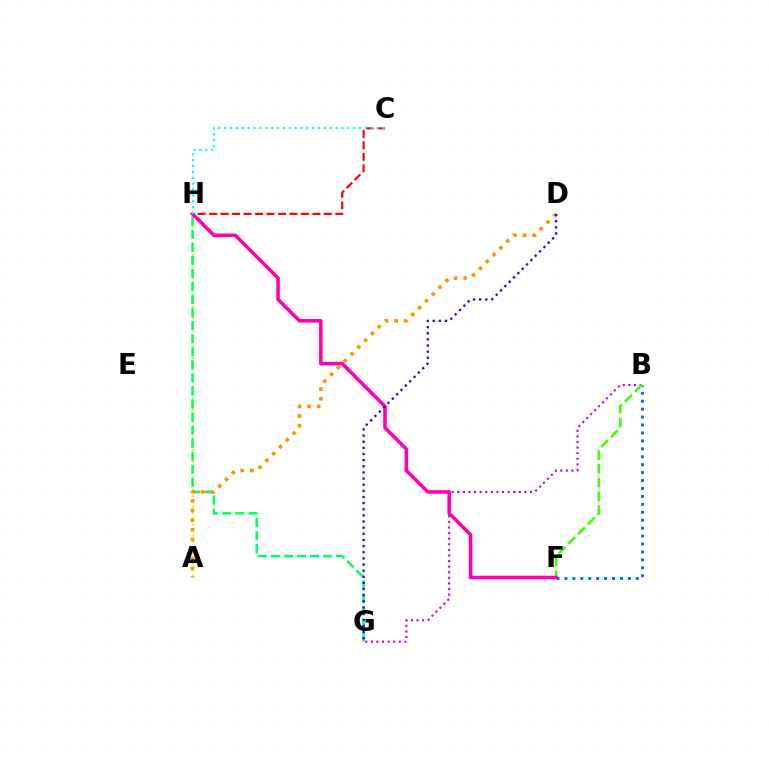{('C', 'H'): [{'color': '#ff0000', 'line_style': 'dashed', 'thickness': 1.56}, {'color': '#00fff6', 'line_style': 'dotted', 'thickness': 1.59}], ('A', 'H'): [{'color': '#d1ff00', 'line_style': 'dotted', 'thickness': 1.56}], ('B', 'G'): [{'color': '#b900ff', 'line_style': 'dotted', 'thickness': 1.52}], ('B', 'F'): [{'color': '#0074ff', 'line_style': 'dotted', 'thickness': 2.16}, {'color': '#3dff00', 'line_style': 'dashed', 'thickness': 1.88}], ('G', 'H'): [{'color': '#00ff5c', 'line_style': 'dashed', 'thickness': 1.77}], ('F', 'H'): [{'color': '#ff00ac', 'line_style': 'solid', 'thickness': 2.55}], ('A', 'D'): [{'color': '#ff9400', 'line_style': 'dotted', 'thickness': 2.62}], ('D', 'G'): [{'color': '#2500ff', 'line_style': 'dotted', 'thickness': 1.67}]}